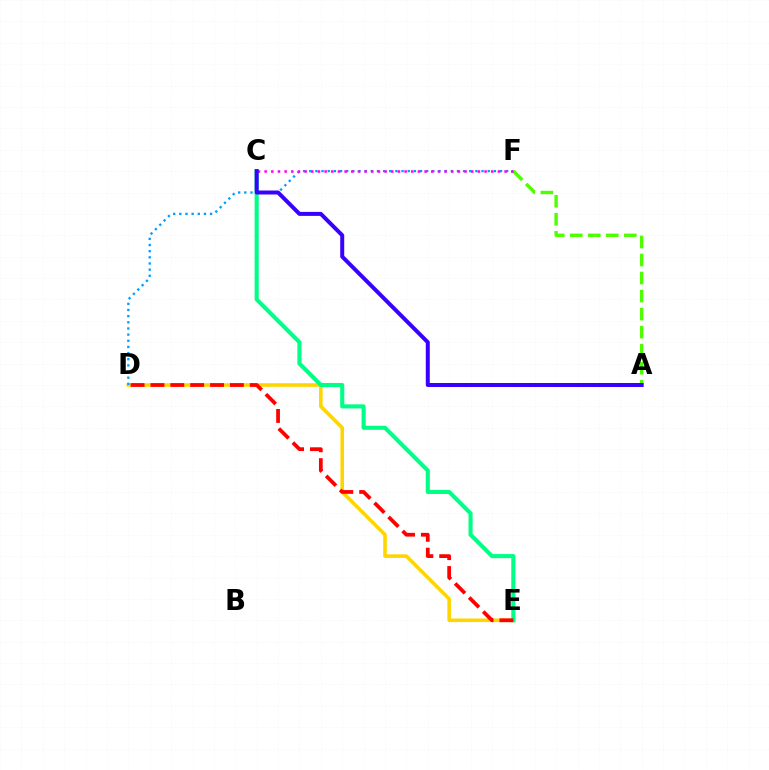{('A', 'F'): [{'color': '#4fff00', 'line_style': 'dashed', 'thickness': 2.45}], ('D', 'E'): [{'color': '#ffd500', 'line_style': 'solid', 'thickness': 2.58}, {'color': '#ff0000', 'line_style': 'dashed', 'thickness': 2.7}], ('D', 'F'): [{'color': '#009eff', 'line_style': 'dotted', 'thickness': 1.67}], ('C', 'E'): [{'color': '#00ff86', 'line_style': 'solid', 'thickness': 2.95}], ('C', 'F'): [{'color': '#ff00ed', 'line_style': 'dotted', 'thickness': 1.81}], ('A', 'C'): [{'color': '#3700ff', 'line_style': 'solid', 'thickness': 2.87}]}